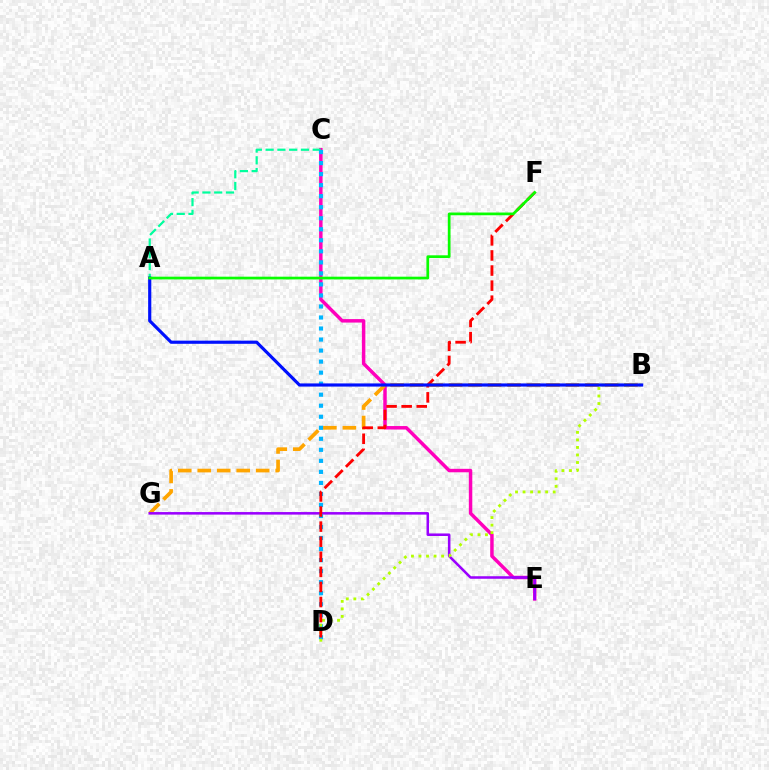{('C', 'E'): [{'color': '#ff00bd', 'line_style': 'solid', 'thickness': 2.49}], ('B', 'G'): [{'color': '#ffa500', 'line_style': 'dashed', 'thickness': 2.65}], ('A', 'C'): [{'color': '#00ff9d', 'line_style': 'dashed', 'thickness': 1.6}], ('E', 'G'): [{'color': '#9b00ff', 'line_style': 'solid', 'thickness': 1.83}], ('C', 'D'): [{'color': '#00b5ff', 'line_style': 'dotted', 'thickness': 3.0}], ('B', 'D'): [{'color': '#b3ff00', 'line_style': 'dotted', 'thickness': 2.05}], ('D', 'F'): [{'color': '#ff0000', 'line_style': 'dashed', 'thickness': 2.05}], ('A', 'B'): [{'color': '#0010ff', 'line_style': 'solid', 'thickness': 2.27}], ('A', 'F'): [{'color': '#08ff00', 'line_style': 'solid', 'thickness': 1.96}]}